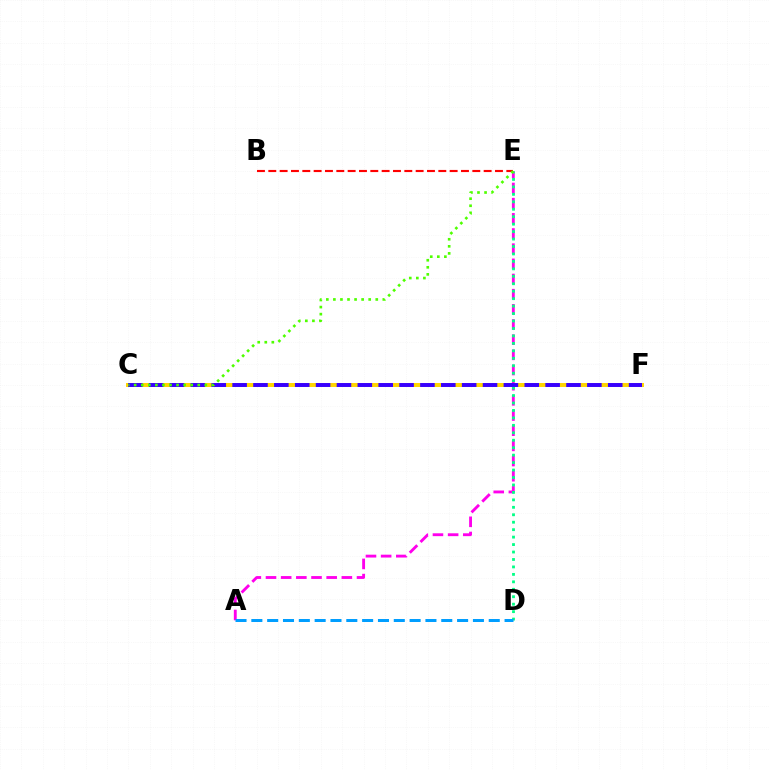{('B', 'E'): [{'color': '#ff0000', 'line_style': 'dashed', 'thickness': 1.54}], ('A', 'E'): [{'color': '#ff00ed', 'line_style': 'dashed', 'thickness': 2.06}], ('D', 'E'): [{'color': '#00ff86', 'line_style': 'dotted', 'thickness': 2.02}], ('C', 'F'): [{'color': '#ffd500', 'line_style': 'solid', 'thickness': 2.86}, {'color': '#3700ff', 'line_style': 'dashed', 'thickness': 2.83}], ('A', 'D'): [{'color': '#009eff', 'line_style': 'dashed', 'thickness': 2.15}], ('C', 'E'): [{'color': '#4fff00', 'line_style': 'dotted', 'thickness': 1.92}]}